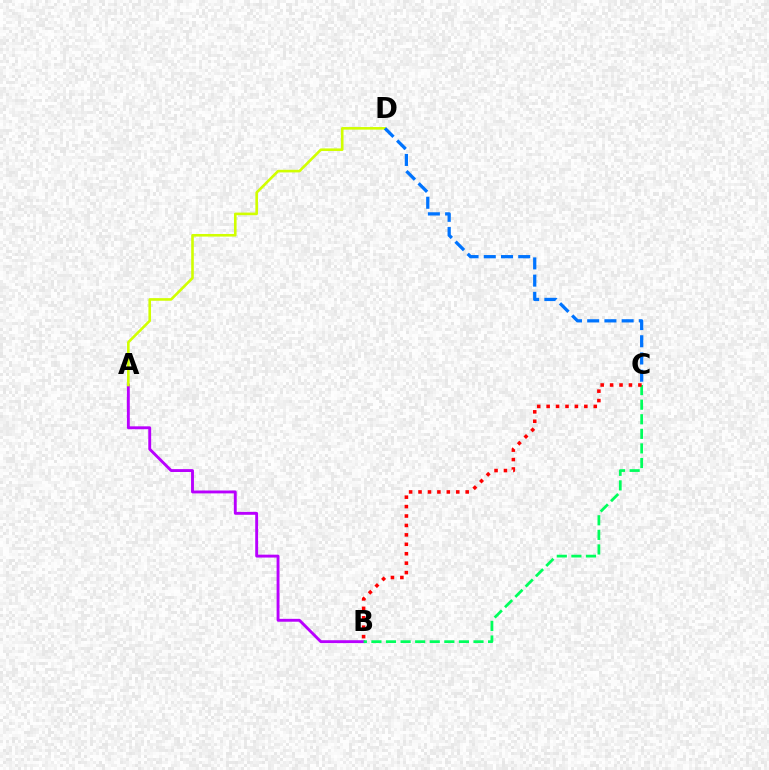{('A', 'B'): [{'color': '#b900ff', 'line_style': 'solid', 'thickness': 2.08}], ('B', 'C'): [{'color': '#00ff5c', 'line_style': 'dashed', 'thickness': 1.98}, {'color': '#ff0000', 'line_style': 'dotted', 'thickness': 2.56}], ('A', 'D'): [{'color': '#d1ff00', 'line_style': 'solid', 'thickness': 1.87}], ('C', 'D'): [{'color': '#0074ff', 'line_style': 'dashed', 'thickness': 2.34}]}